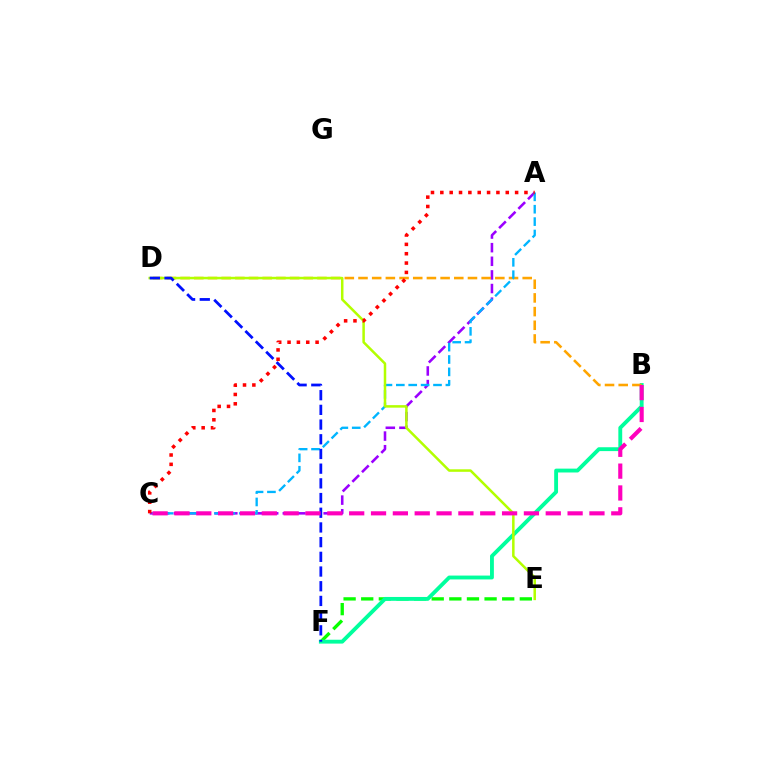{('A', 'C'): [{'color': '#9b00ff', 'line_style': 'dashed', 'thickness': 1.85}, {'color': '#00b5ff', 'line_style': 'dashed', 'thickness': 1.68}, {'color': '#ff0000', 'line_style': 'dotted', 'thickness': 2.54}], ('E', 'F'): [{'color': '#08ff00', 'line_style': 'dashed', 'thickness': 2.39}], ('B', 'F'): [{'color': '#00ff9d', 'line_style': 'solid', 'thickness': 2.78}], ('B', 'D'): [{'color': '#ffa500', 'line_style': 'dashed', 'thickness': 1.86}], ('D', 'E'): [{'color': '#b3ff00', 'line_style': 'solid', 'thickness': 1.81}], ('D', 'F'): [{'color': '#0010ff', 'line_style': 'dashed', 'thickness': 2.0}], ('B', 'C'): [{'color': '#ff00bd', 'line_style': 'dashed', 'thickness': 2.97}]}